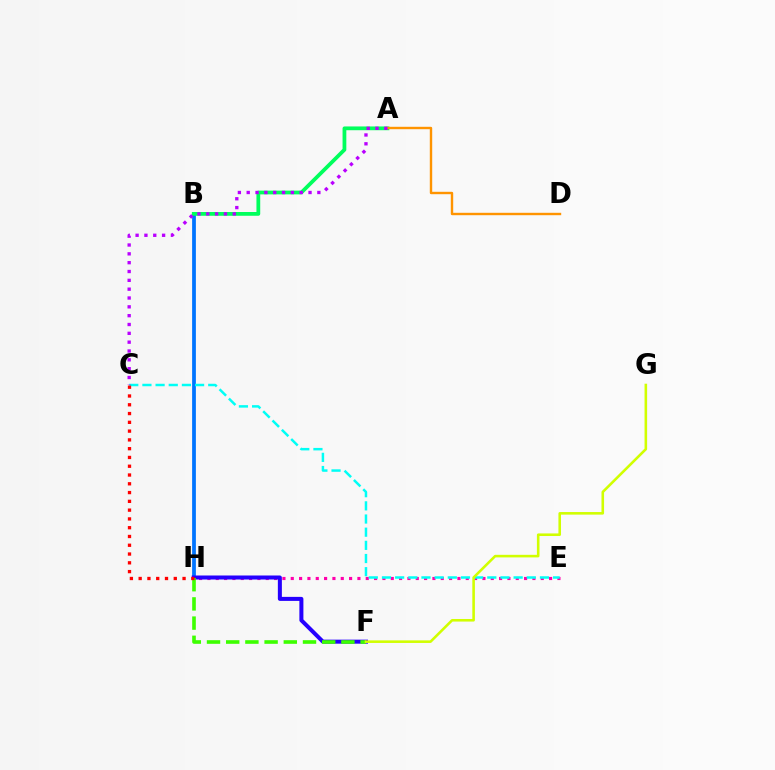{('E', 'H'): [{'color': '#ff00ac', 'line_style': 'dotted', 'thickness': 2.26}], ('B', 'H'): [{'color': '#0074ff', 'line_style': 'solid', 'thickness': 2.7}], ('A', 'B'): [{'color': '#00ff5c', 'line_style': 'solid', 'thickness': 2.71}], ('F', 'H'): [{'color': '#2500ff', 'line_style': 'solid', 'thickness': 2.89}, {'color': '#3dff00', 'line_style': 'dashed', 'thickness': 2.61}], ('A', 'D'): [{'color': '#ff9400', 'line_style': 'solid', 'thickness': 1.73}], ('C', 'E'): [{'color': '#00fff6', 'line_style': 'dashed', 'thickness': 1.79}], ('C', 'H'): [{'color': '#ff0000', 'line_style': 'dotted', 'thickness': 2.39}], ('F', 'G'): [{'color': '#d1ff00', 'line_style': 'solid', 'thickness': 1.86}], ('A', 'C'): [{'color': '#b900ff', 'line_style': 'dotted', 'thickness': 2.4}]}